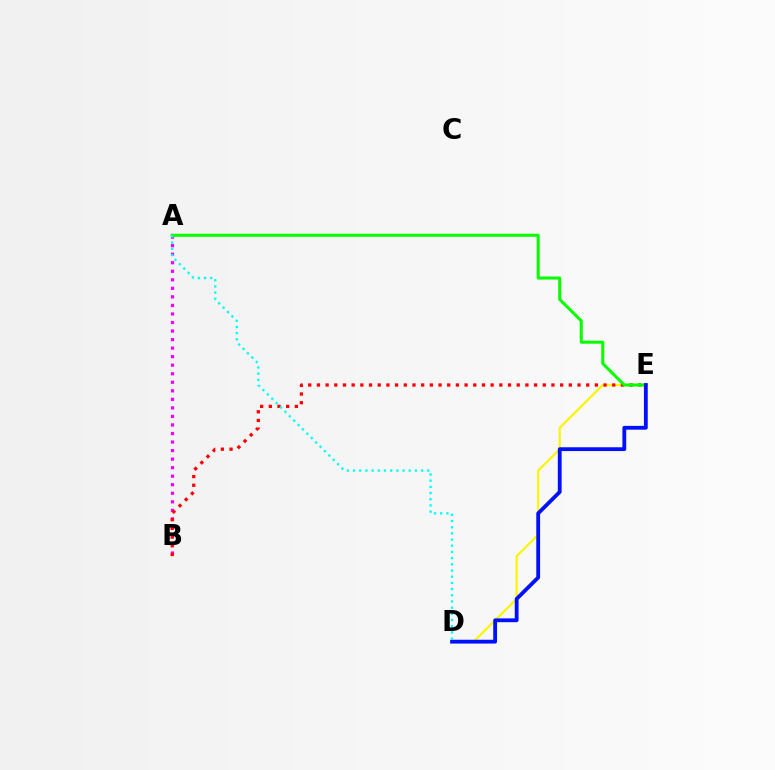{('A', 'B'): [{'color': '#ee00ff', 'line_style': 'dotted', 'thickness': 2.32}], ('D', 'E'): [{'color': '#fcf500', 'line_style': 'solid', 'thickness': 1.58}, {'color': '#0010ff', 'line_style': 'solid', 'thickness': 2.74}], ('B', 'E'): [{'color': '#ff0000', 'line_style': 'dotted', 'thickness': 2.36}], ('A', 'E'): [{'color': '#08ff00', 'line_style': 'solid', 'thickness': 2.18}], ('A', 'D'): [{'color': '#00fff6', 'line_style': 'dotted', 'thickness': 1.68}]}